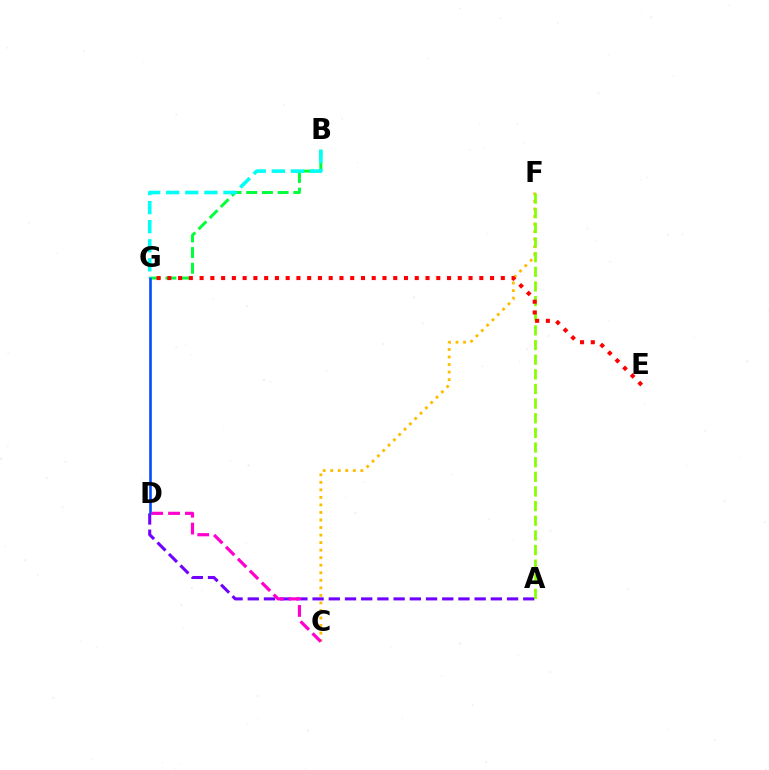{('C', 'F'): [{'color': '#ffbd00', 'line_style': 'dotted', 'thickness': 2.05}], ('B', 'G'): [{'color': '#00ff39', 'line_style': 'dashed', 'thickness': 2.13}, {'color': '#00fff6', 'line_style': 'dashed', 'thickness': 2.59}], ('A', 'D'): [{'color': '#7200ff', 'line_style': 'dashed', 'thickness': 2.2}], ('D', 'G'): [{'color': '#004bff', 'line_style': 'solid', 'thickness': 1.87}], ('A', 'F'): [{'color': '#84ff00', 'line_style': 'dashed', 'thickness': 1.99}], ('C', 'D'): [{'color': '#ff00cf', 'line_style': 'dashed', 'thickness': 2.29}], ('E', 'G'): [{'color': '#ff0000', 'line_style': 'dotted', 'thickness': 2.92}]}